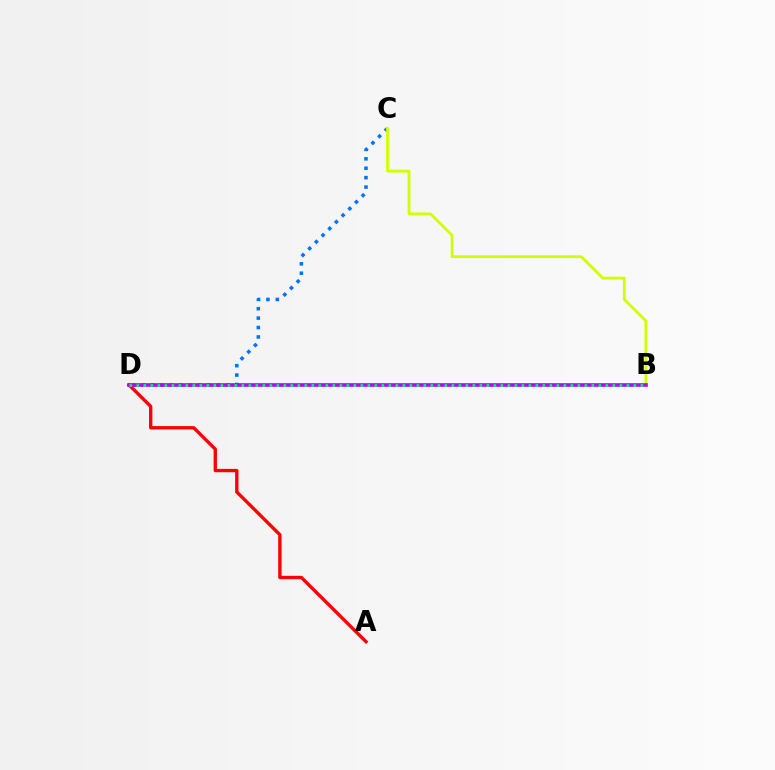{('C', 'D'): [{'color': '#0074ff', 'line_style': 'dotted', 'thickness': 2.56}], ('A', 'D'): [{'color': '#ff0000', 'line_style': 'solid', 'thickness': 2.4}], ('B', 'C'): [{'color': '#d1ff00', 'line_style': 'solid', 'thickness': 2.01}], ('B', 'D'): [{'color': '#b900ff', 'line_style': 'solid', 'thickness': 2.61}, {'color': '#00ff5c', 'line_style': 'dotted', 'thickness': 1.9}]}